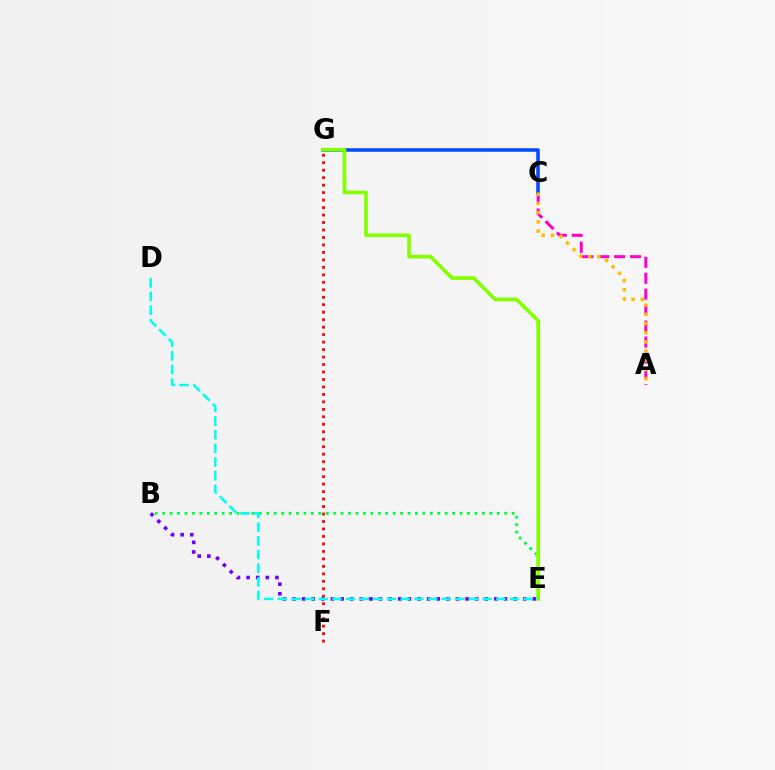{('A', 'C'): [{'color': '#ff00cf', 'line_style': 'dashed', 'thickness': 2.16}, {'color': '#ffbd00', 'line_style': 'dotted', 'thickness': 2.5}], ('B', 'E'): [{'color': '#7200ff', 'line_style': 'dotted', 'thickness': 2.61}, {'color': '#00ff39', 'line_style': 'dotted', 'thickness': 2.02}], ('C', 'G'): [{'color': '#004bff', 'line_style': 'solid', 'thickness': 2.54}], ('F', 'G'): [{'color': '#ff0000', 'line_style': 'dotted', 'thickness': 2.03}], ('E', 'G'): [{'color': '#84ff00', 'line_style': 'solid', 'thickness': 2.64}], ('D', 'E'): [{'color': '#00fff6', 'line_style': 'dashed', 'thickness': 1.86}]}